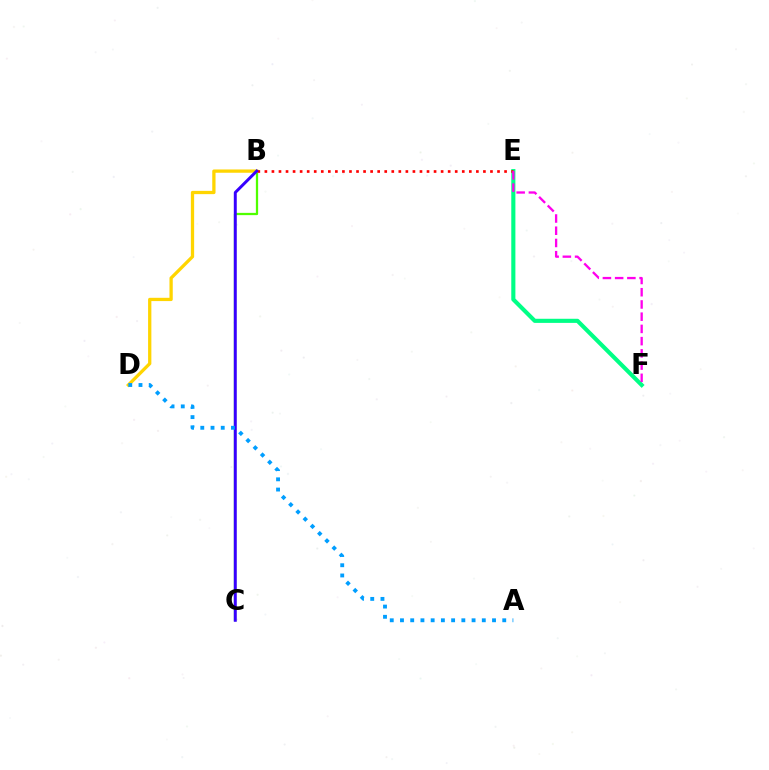{('B', 'C'): [{'color': '#4fff00', 'line_style': 'solid', 'thickness': 1.63}, {'color': '#3700ff', 'line_style': 'solid', 'thickness': 2.13}], ('E', 'F'): [{'color': '#00ff86', 'line_style': 'solid', 'thickness': 2.96}, {'color': '#ff00ed', 'line_style': 'dashed', 'thickness': 1.66}], ('B', 'D'): [{'color': '#ffd500', 'line_style': 'solid', 'thickness': 2.36}], ('B', 'E'): [{'color': '#ff0000', 'line_style': 'dotted', 'thickness': 1.92}], ('A', 'D'): [{'color': '#009eff', 'line_style': 'dotted', 'thickness': 2.78}]}